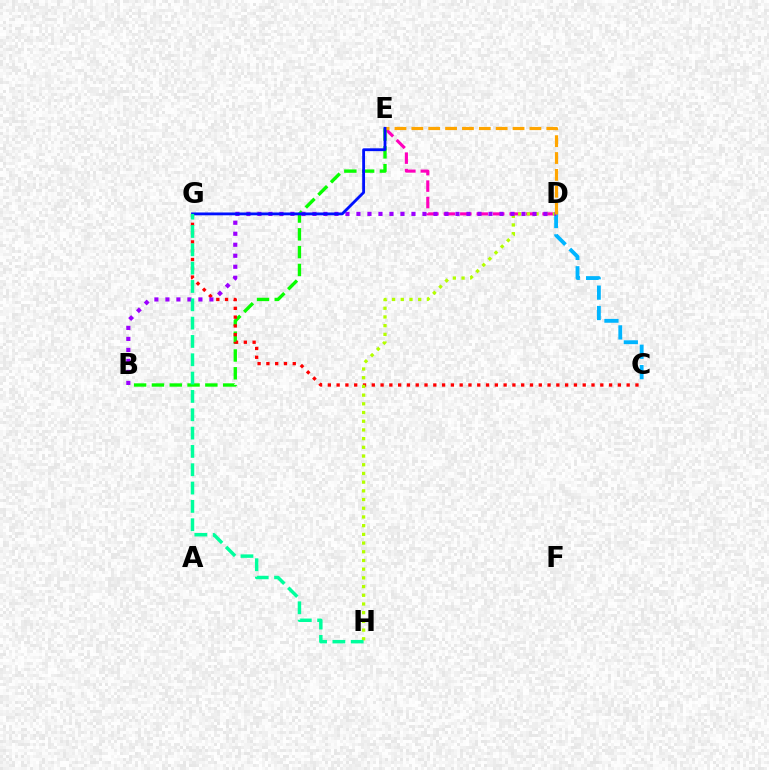{('D', 'E'): [{'color': '#ff00bd', 'line_style': 'dashed', 'thickness': 2.24}, {'color': '#ffa500', 'line_style': 'dashed', 'thickness': 2.29}], ('B', 'E'): [{'color': '#08ff00', 'line_style': 'dashed', 'thickness': 2.42}], ('C', 'G'): [{'color': '#ff0000', 'line_style': 'dotted', 'thickness': 2.39}], ('C', 'D'): [{'color': '#00b5ff', 'line_style': 'dashed', 'thickness': 2.77}], ('D', 'H'): [{'color': '#b3ff00', 'line_style': 'dotted', 'thickness': 2.36}], ('B', 'D'): [{'color': '#9b00ff', 'line_style': 'dotted', 'thickness': 2.99}], ('E', 'G'): [{'color': '#0010ff', 'line_style': 'solid', 'thickness': 2.04}], ('G', 'H'): [{'color': '#00ff9d', 'line_style': 'dashed', 'thickness': 2.49}]}